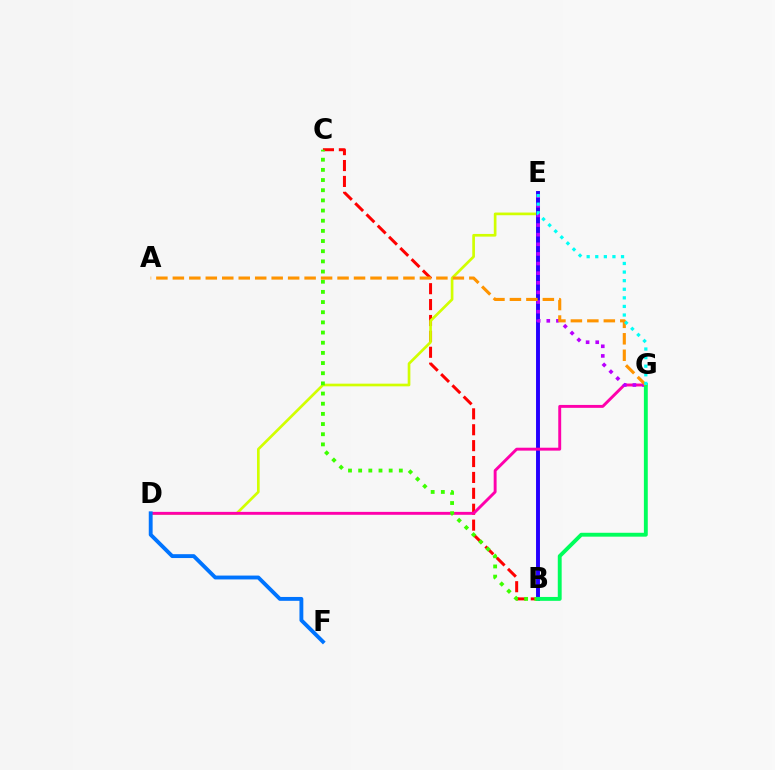{('B', 'C'): [{'color': '#ff0000', 'line_style': 'dashed', 'thickness': 2.16}, {'color': '#3dff00', 'line_style': 'dotted', 'thickness': 2.76}], ('D', 'E'): [{'color': '#d1ff00', 'line_style': 'solid', 'thickness': 1.93}], ('B', 'E'): [{'color': '#2500ff', 'line_style': 'solid', 'thickness': 2.82}], ('D', 'G'): [{'color': '#ff00ac', 'line_style': 'solid', 'thickness': 2.1}], ('E', 'G'): [{'color': '#b900ff', 'line_style': 'dotted', 'thickness': 2.62}, {'color': '#00fff6', 'line_style': 'dotted', 'thickness': 2.33}], ('D', 'F'): [{'color': '#0074ff', 'line_style': 'solid', 'thickness': 2.79}], ('B', 'G'): [{'color': '#00ff5c', 'line_style': 'solid', 'thickness': 2.8}], ('A', 'G'): [{'color': '#ff9400', 'line_style': 'dashed', 'thickness': 2.24}]}